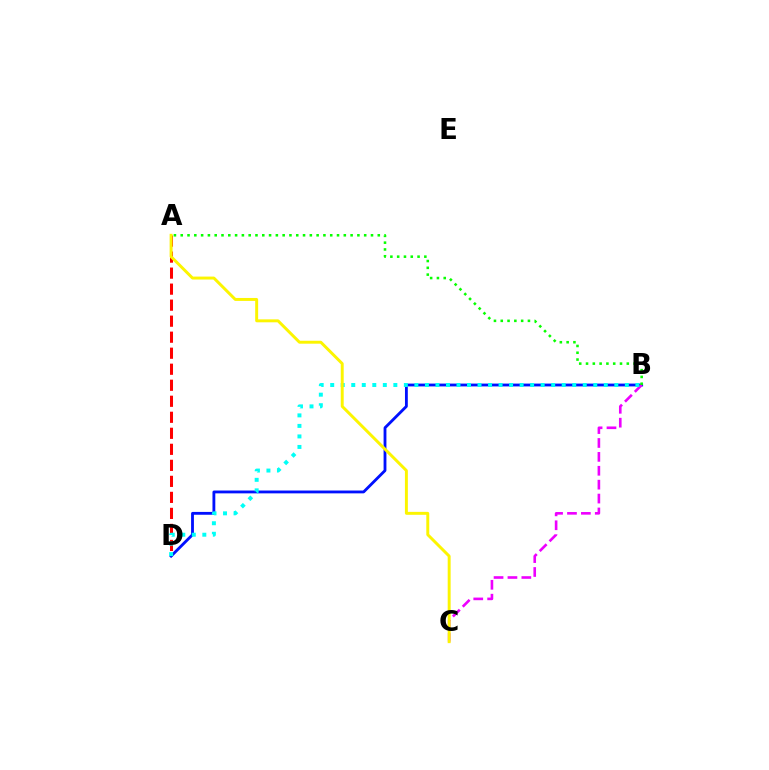{('A', 'D'): [{'color': '#ff0000', 'line_style': 'dashed', 'thickness': 2.18}], ('B', 'D'): [{'color': '#0010ff', 'line_style': 'solid', 'thickness': 2.04}, {'color': '#00fff6', 'line_style': 'dotted', 'thickness': 2.86}], ('B', 'C'): [{'color': '#ee00ff', 'line_style': 'dashed', 'thickness': 1.89}], ('A', 'C'): [{'color': '#fcf500', 'line_style': 'solid', 'thickness': 2.12}], ('A', 'B'): [{'color': '#08ff00', 'line_style': 'dotted', 'thickness': 1.85}]}